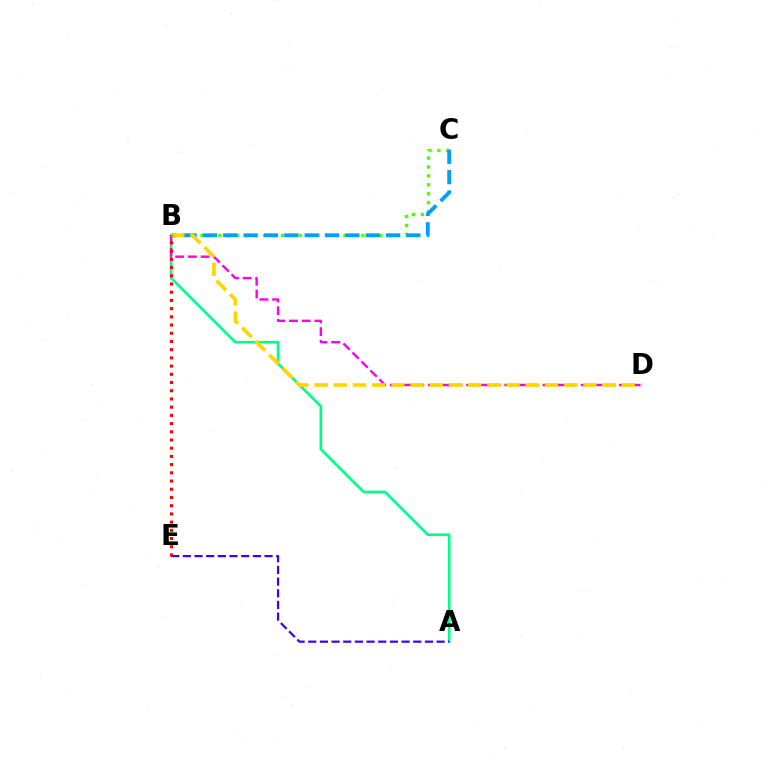{('B', 'C'): [{'color': '#4fff00', 'line_style': 'dotted', 'thickness': 2.43}, {'color': '#009eff', 'line_style': 'dashed', 'thickness': 2.76}], ('A', 'B'): [{'color': '#00ff86', 'line_style': 'solid', 'thickness': 1.93}], ('B', 'D'): [{'color': '#ff00ed', 'line_style': 'dashed', 'thickness': 1.73}, {'color': '#ffd500', 'line_style': 'dashed', 'thickness': 2.61}], ('A', 'E'): [{'color': '#3700ff', 'line_style': 'dashed', 'thickness': 1.59}], ('B', 'E'): [{'color': '#ff0000', 'line_style': 'dotted', 'thickness': 2.23}]}